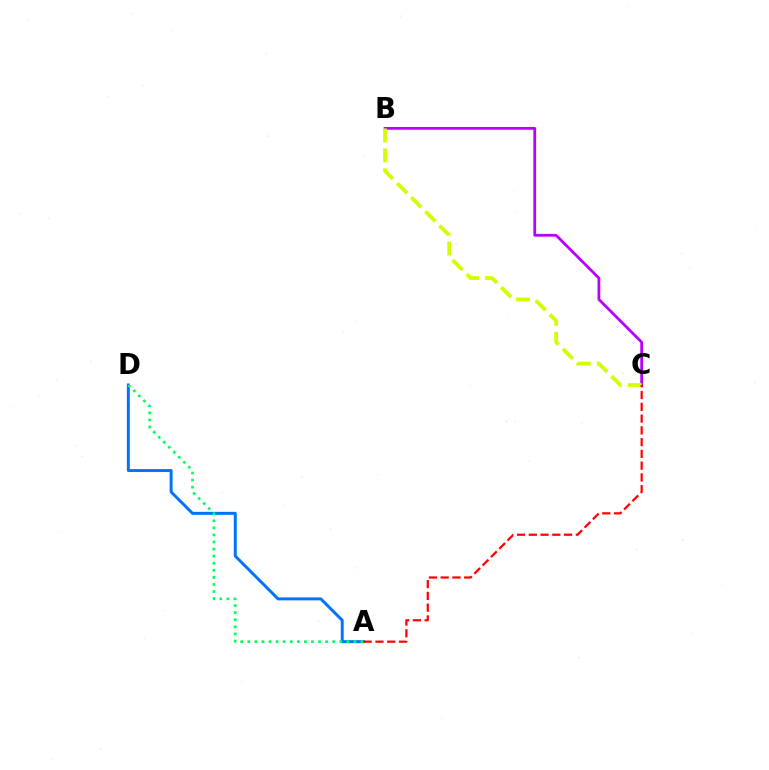{('A', 'D'): [{'color': '#0074ff', 'line_style': 'solid', 'thickness': 2.14}, {'color': '#00ff5c', 'line_style': 'dotted', 'thickness': 1.92}], ('B', 'C'): [{'color': '#b900ff', 'line_style': 'solid', 'thickness': 2.0}, {'color': '#d1ff00', 'line_style': 'dashed', 'thickness': 2.71}], ('A', 'C'): [{'color': '#ff0000', 'line_style': 'dashed', 'thickness': 1.6}]}